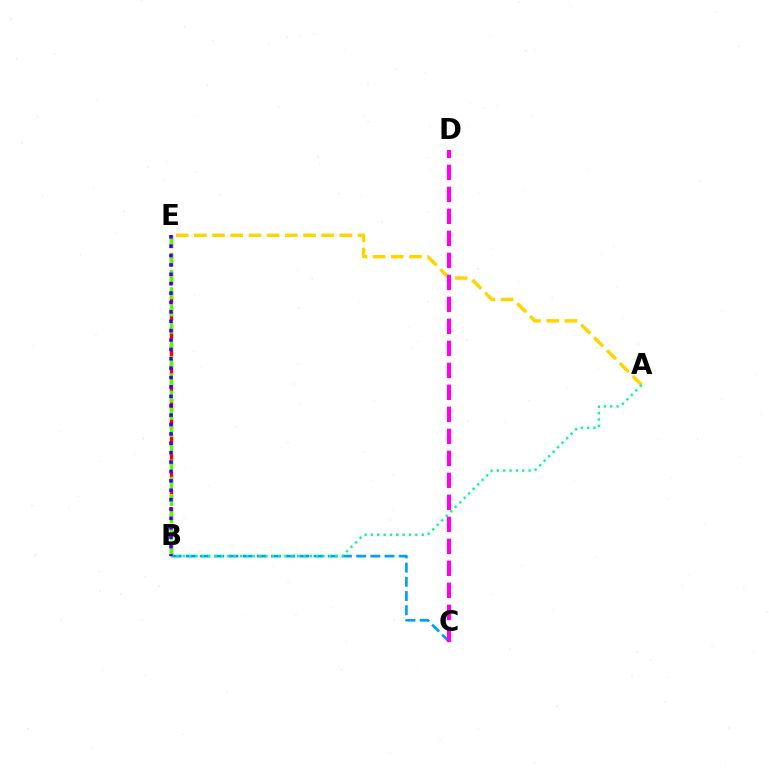{('B', 'E'): [{'color': '#ff0000', 'line_style': 'dashed', 'thickness': 2.46}, {'color': '#4fff00', 'line_style': 'dashed', 'thickness': 2.34}, {'color': '#3700ff', 'line_style': 'dotted', 'thickness': 2.55}], ('B', 'C'): [{'color': '#009eff', 'line_style': 'dashed', 'thickness': 1.93}], ('A', 'E'): [{'color': '#ffd500', 'line_style': 'dashed', 'thickness': 2.47}], ('A', 'B'): [{'color': '#00ff86', 'line_style': 'dotted', 'thickness': 1.73}], ('C', 'D'): [{'color': '#ff00ed', 'line_style': 'dashed', 'thickness': 2.99}]}